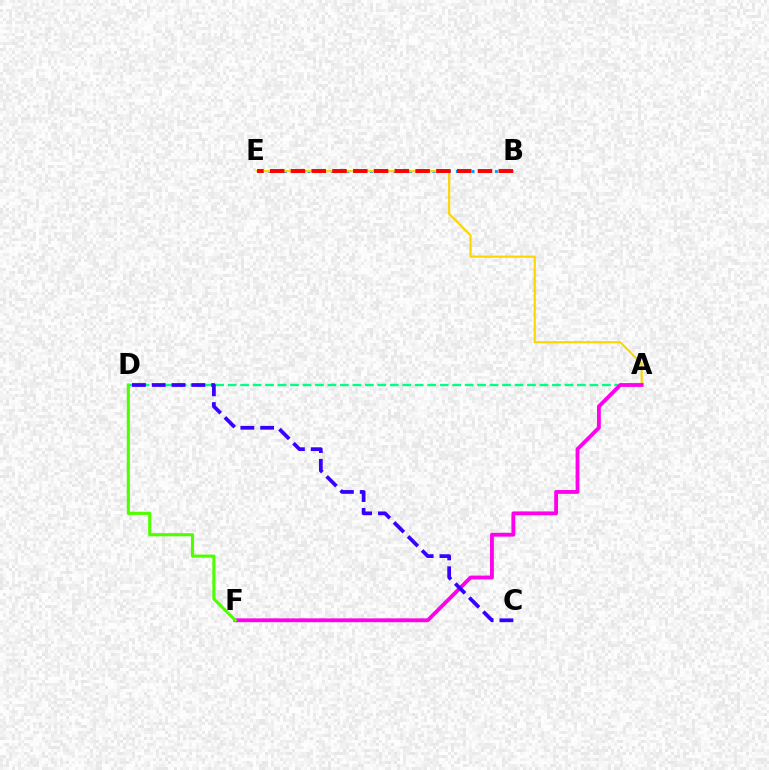{('B', 'E'): [{'color': '#009eff', 'line_style': 'dotted', 'thickness': 2.12}, {'color': '#ff0000', 'line_style': 'dashed', 'thickness': 2.82}], ('A', 'E'): [{'color': '#ffd500', 'line_style': 'solid', 'thickness': 1.56}], ('A', 'D'): [{'color': '#00ff86', 'line_style': 'dashed', 'thickness': 1.69}], ('A', 'F'): [{'color': '#ff00ed', 'line_style': 'solid', 'thickness': 2.76}], ('C', 'D'): [{'color': '#3700ff', 'line_style': 'dashed', 'thickness': 2.69}], ('D', 'F'): [{'color': '#4fff00', 'line_style': 'solid', 'thickness': 2.25}]}